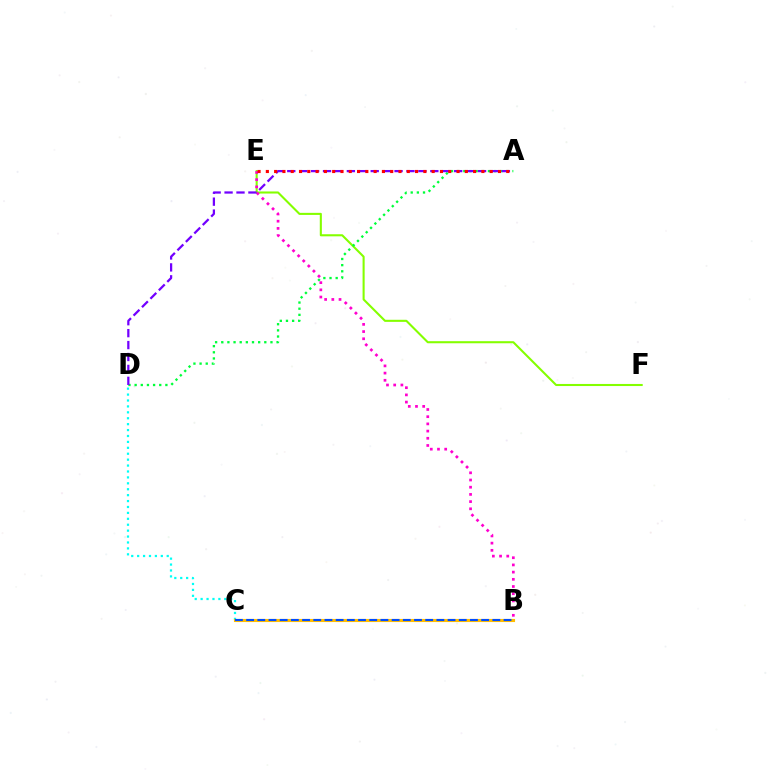{('E', 'F'): [{'color': '#84ff00', 'line_style': 'solid', 'thickness': 1.5}], ('B', 'E'): [{'color': '#ff00cf', 'line_style': 'dotted', 'thickness': 1.96}], ('C', 'D'): [{'color': '#00fff6', 'line_style': 'dotted', 'thickness': 1.61}], ('B', 'C'): [{'color': '#ffbd00', 'line_style': 'solid', 'thickness': 2.24}, {'color': '#004bff', 'line_style': 'dashed', 'thickness': 1.52}], ('A', 'D'): [{'color': '#00ff39', 'line_style': 'dotted', 'thickness': 1.67}, {'color': '#7200ff', 'line_style': 'dashed', 'thickness': 1.62}], ('A', 'E'): [{'color': '#ff0000', 'line_style': 'dotted', 'thickness': 2.25}]}